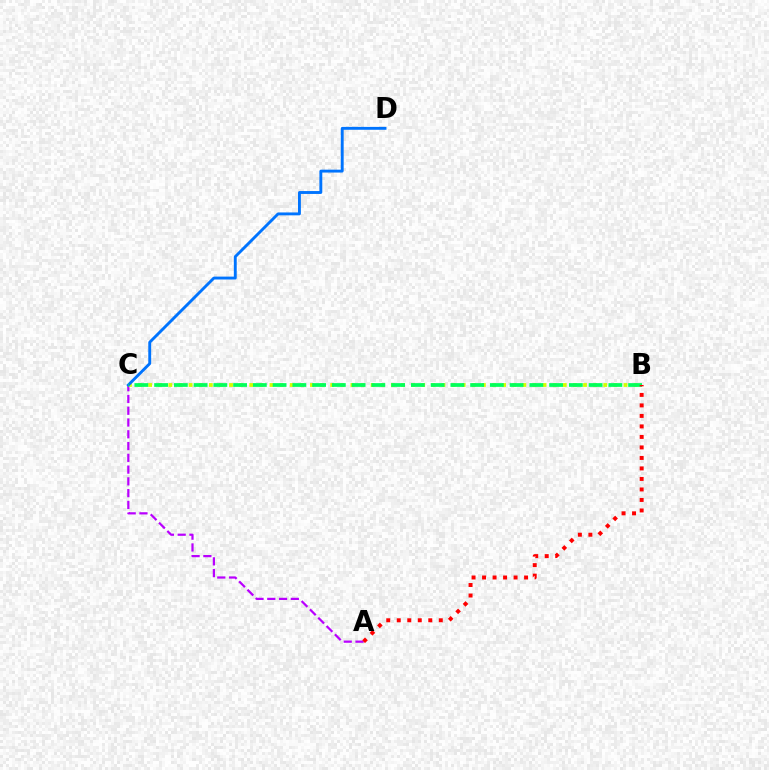{('A', 'C'): [{'color': '#b900ff', 'line_style': 'dashed', 'thickness': 1.6}], ('B', 'C'): [{'color': '#d1ff00', 'line_style': 'dotted', 'thickness': 2.75}, {'color': '#00ff5c', 'line_style': 'dashed', 'thickness': 2.68}], ('C', 'D'): [{'color': '#0074ff', 'line_style': 'solid', 'thickness': 2.08}], ('A', 'B'): [{'color': '#ff0000', 'line_style': 'dotted', 'thickness': 2.85}]}